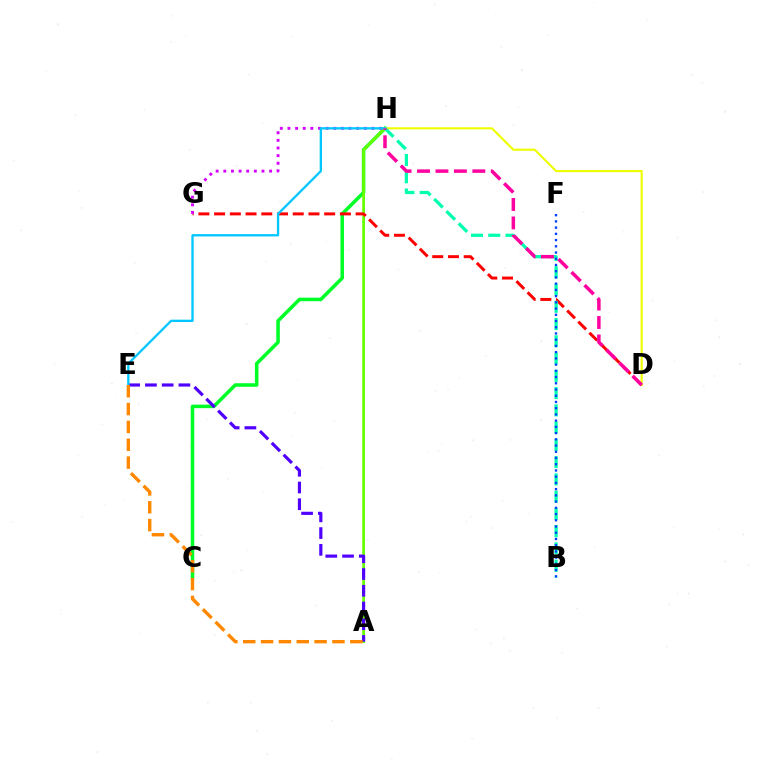{('C', 'H'): [{'color': '#00ff27', 'line_style': 'solid', 'thickness': 2.55}], ('A', 'H'): [{'color': '#66ff00', 'line_style': 'solid', 'thickness': 1.97}], ('D', 'H'): [{'color': '#eeff00', 'line_style': 'solid', 'thickness': 1.54}, {'color': '#ff00a0', 'line_style': 'dashed', 'thickness': 2.51}], ('D', 'G'): [{'color': '#ff0000', 'line_style': 'dashed', 'thickness': 2.14}], ('G', 'H'): [{'color': '#d600ff', 'line_style': 'dotted', 'thickness': 2.08}], ('A', 'E'): [{'color': '#4f00ff', 'line_style': 'dashed', 'thickness': 2.27}, {'color': '#ff8800', 'line_style': 'dashed', 'thickness': 2.42}], ('E', 'H'): [{'color': '#00c7ff', 'line_style': 'solid', 'thickness': 1.66}], ('B', 'H'): [{'color': '#00ffaf', 'line_style': 'dashed', 'thickness': 2.34}], ('B', 'F'): [{'color': '#003fff', 'line_style': 'dotted', 'thickness': 1.69}]}